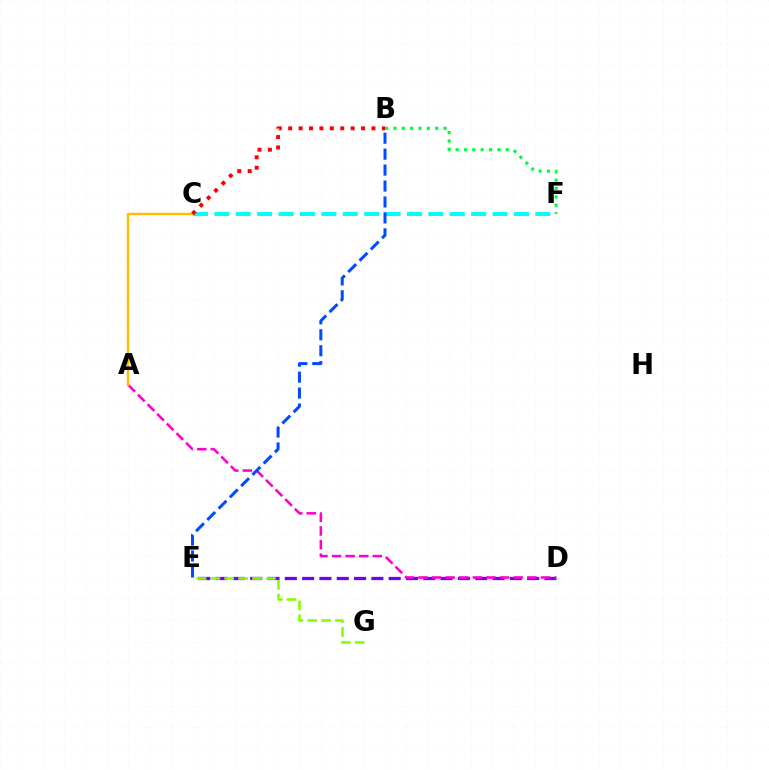{('D', 'E'): [{'color': '#7200ff', 'line_style': 'dashed', 'thickness': 2.35}], ('B', 'F'): [{'color': '#00ff39', 'line_style': 'dotted', 'thickness': 2.27}], ('E', 'G'): [{'color': '#84ff00', 'line_style': 'dashed', 'thickness': 1.89}], ('A', 'D'): [{'color': '#ff00cf', 'line_style': 'dashed', 'thickness': 1.85}], ('C', 'F'): [{'color': '#00fff6', 'line_style': 'dashed', 'thickness': 2.91}], ('B', 'E'): [{'color': '#004bff', 'line_style': 'dashed', 'thickness': 2.17}], ('A', 'C'): [{'color': '#ffbd00', 'line_style': 'solid', 'thickness': 1.76}], ('B', 'C'): [{'color': '#ff0000', 'line_style': 'dotted', 'thickness': 2.83}]}